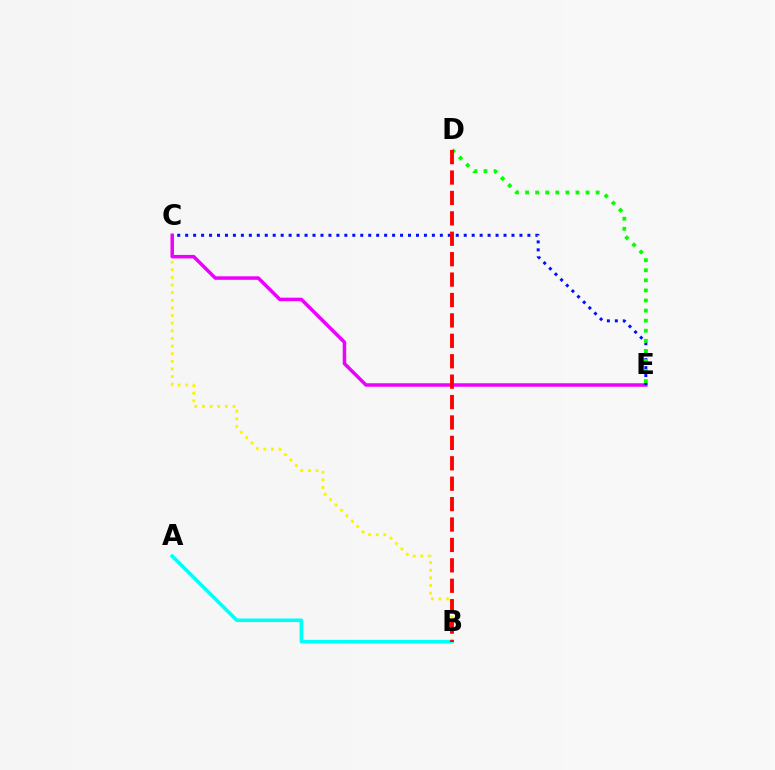{('B', 'C'): [{'color': '#fcf500', 'line_style': 'dotted', 'thickness': 2.07}], ('C', 'E'): [{'color': '#ee00ff', 'line_style': 'solid', 'thickness': 2.52}, {'color': '#0010ff', 'line_style': 'dotted', 'thickness': 2.16}], ('D', 'E'): [{'color': '#08ff00', 'line_style': 'dotted', 'thickness': 2.74}], ('A', 'B'): [{'color': '#00fff6', 'line_style': 'solid', 'thickness': 2.58}], ('B', 'D'): [{'color': '#ff0000', 'line_style': 'dashed', 'thickness': 2.77}]}